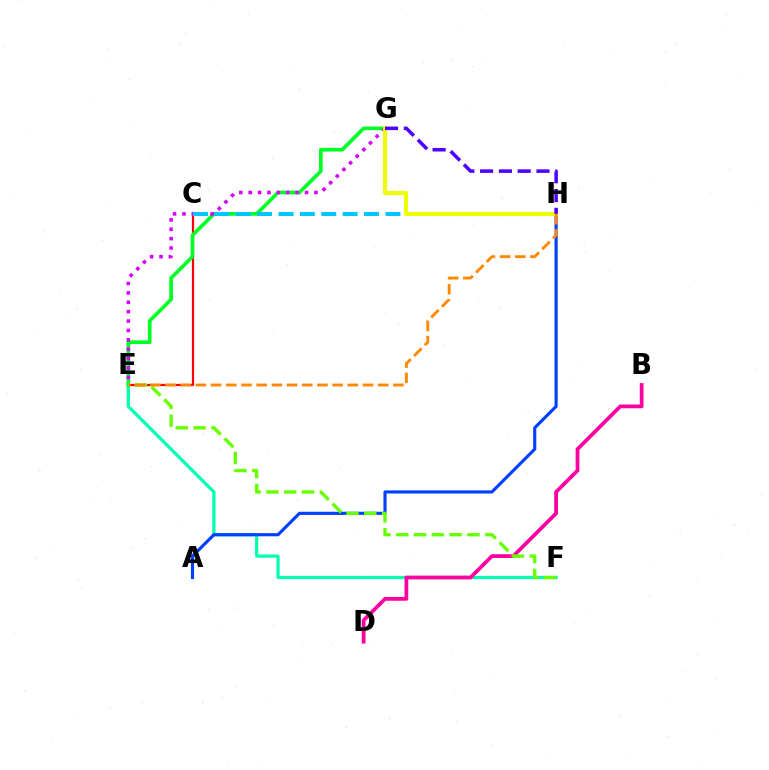{('E', 'F'): [{'color': '#00ffaf', 'line_style': 'solid', 'thickness': 2.3}, {'color': '#66ff00', 'line_style': 'dashed', 'thickness': 2.42}], ('B', 'D'): [{'color': '#ff00a0', 'line_style': 'solid', 'thickness': 2.71}], ('A', 'H'): [{'color': '#003fff', 'line_style': 'solid', 'thickness': 2.25}], ('C', 'E'): [{'color': '#ff0000', 'line_style': 'solid', 'thickness': 1.58}], ('E', 'G'): [{'color': '#00ff27', 'line_style': 'solid', 'thickness': 2.64}, {'color': '#d600ff', 'line_style': 'dotted', 'thickness': 2.55}], ('C', 'H'): [{'color': '#00c7ff', 'line_style': 'dashed', 'thickness': 2.91}], ('G', 'H'): [{'color': '#eeff00', 'line_style': 'solid', 'thickness': 2.96}, {'color': '#4f00ff', 'line_style': 'dashed', 'thickness': 2.55}], ('E', 'H'): [{'color': '#ff8800', 'line_style': 'dashed', 'thickness': 2.06}]}